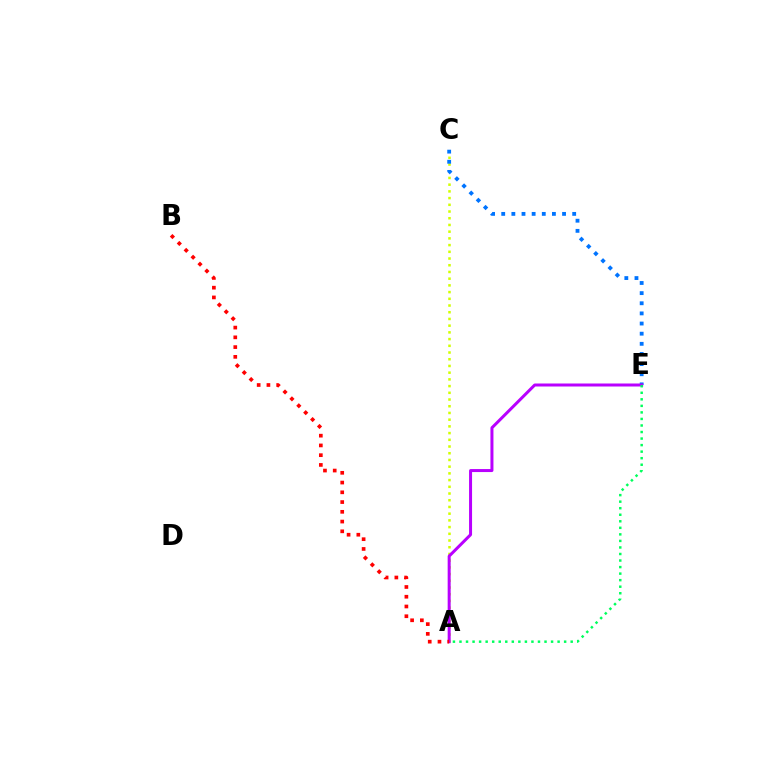{('A', 'C'): [{'color': '#d1ff00', 'line_style': 'dotted', 'thickness': 1.82}], ('C', 'E'): [{'color': '#0074ff', 'line_style': 'dotted', 'thickness': 2.75}], ('A', 'E'): [{'color': '#b900ff', 'line_style': 'solid', 'thickness': 2.16}, {'color': '#00ff5c', 'line_style': 'dotted', 'thickness': 1.78}], ('A', 'B'): [{'color': '#ff0000', 'line_style': 'dotted', 'thickness': 2.65}]}